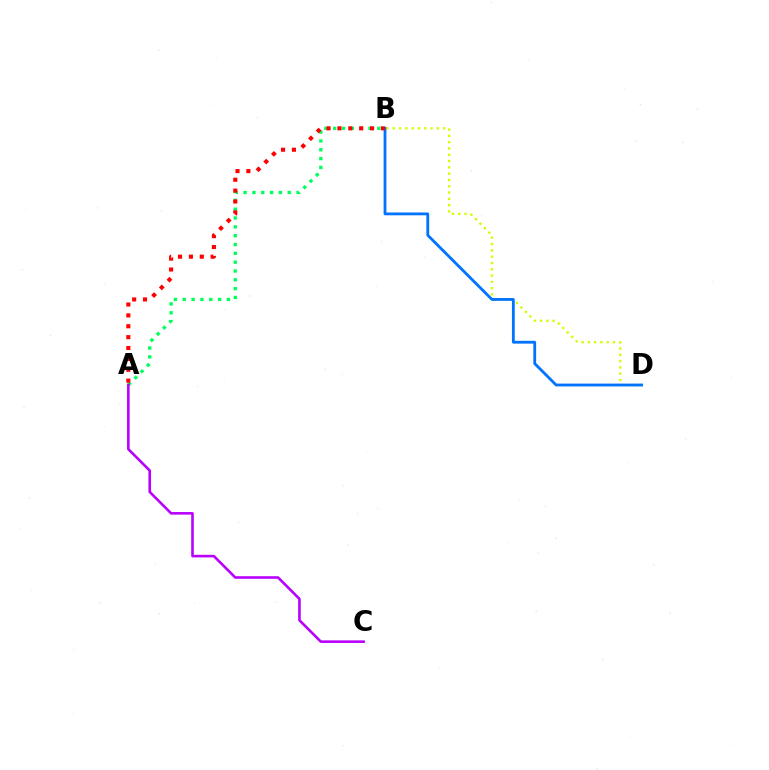{('A', 'B'): [{'color': '#00ff5c', 'line_style': 'dotted', 'thickness': 2.4}, {'color': '#ff0000', 'line_style': 'dotted', 'thickness': 2.96}], ('B', 'D'): [{'color': '#d1ff00', 'line_style': 'dotted', 'thickness': 1.71}, {'color': '#0074ff', 'line_style': 'solid', 'thickness': 2.03}], ('A', 'C'): [{'color': '#b900ff', 'line_style': 'solid', 'thickness': 1.88}]}